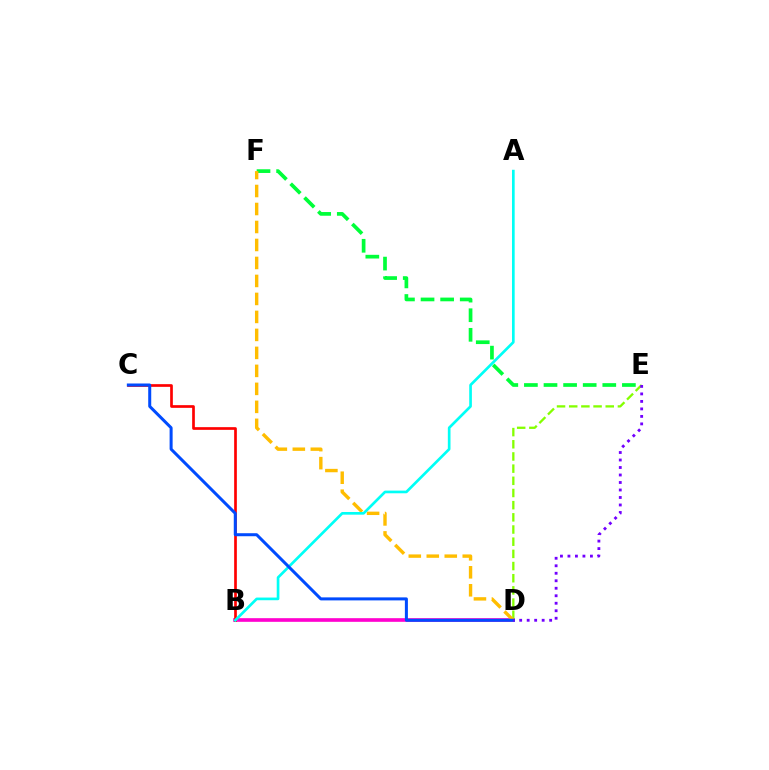{('B', 'D'): [{'color': '#ff00cf', 'line_style': 'solid', 'thickness': 2.63}], ('D', 'E'): [{'color': '#84ff00', 'line_style': 'dashed', 'thickness': 1.65}, {'color': '#7200ff', 'line_style': 'dotted', 'thickness': 2.04}], ('E', 'F'): [{'color': '#00ff39', 'line_style': 'dashed', 'thickness': 2.66}], ('D', 'F'): [{'color': '#ffbd00', 'line_style': 'dashed', 'thickness': 2.44}], ('B', 'C'): [{'color': '#ff0000', 'line_style': 'solid', 'thickness': 1.93}], ('A', 'B'): [{'color': '#00fff6', 'line_style': 'solid', 'thickness': 1.92}], ('C', 'D'): [{'color': '#004bff', 'line_style': 'solid', 'thickness': 2.17}]}